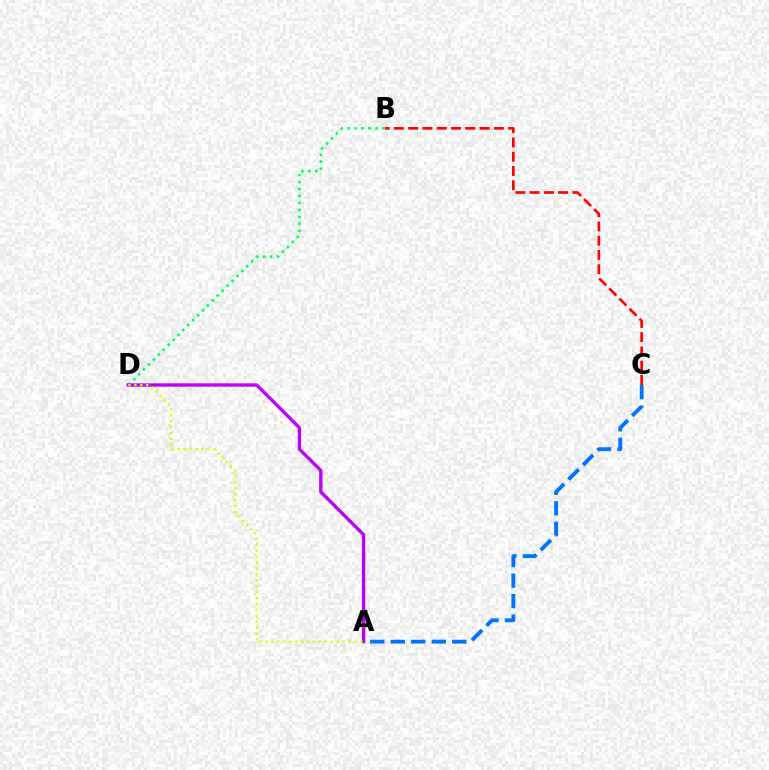{('B', 'D'): [{'color': '#00ff5c', 'line_style': 'dotted', 'thickness': 1.89}], ('B', 'C'): [{'color': '#ff0000', 'line_style': 'dashed', 'thickness': 1.94}], ('A', 'C'): [{'color': '#0074ff', 'line_style': 'dashed', 'thickness': 2.79}], ('A', 'D'): [{'color': '#b900ff', 'line_style': 'solid', 'thickness': 2.42}, {'color': '#d1ff00', 'line_style': 'dotted', 'thickness': 1.61}]}